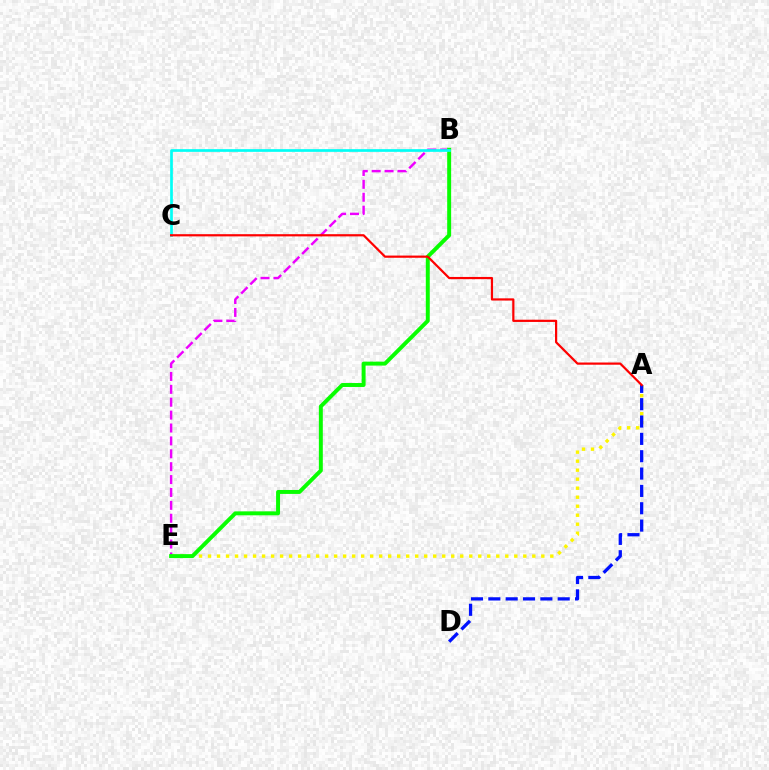{('A', 'E'): [{'color': '#fcf500', 'line_style': 'dotted', 'thickness': 2.45}], ('B', 'E'): [{'color': '#ee00ff', 'line_style': 'dashed', 'thickness': 1.75}, {'color': '#08ff00', 'line_style': 'solid', 'thickness': 2.84}], ('B', 'C'): [{'color': '#00fff6', 'line_style': 'solid', 'thickness': 1.94}], ('A', 'D'): [{'color': '#0010ff', 'line_style': 'dashed', 'thickness': 2.36}], ('A', 'C'): [{'color': '#ff0000', 'line_style': 'solid', 'thickness': 1.59}]}